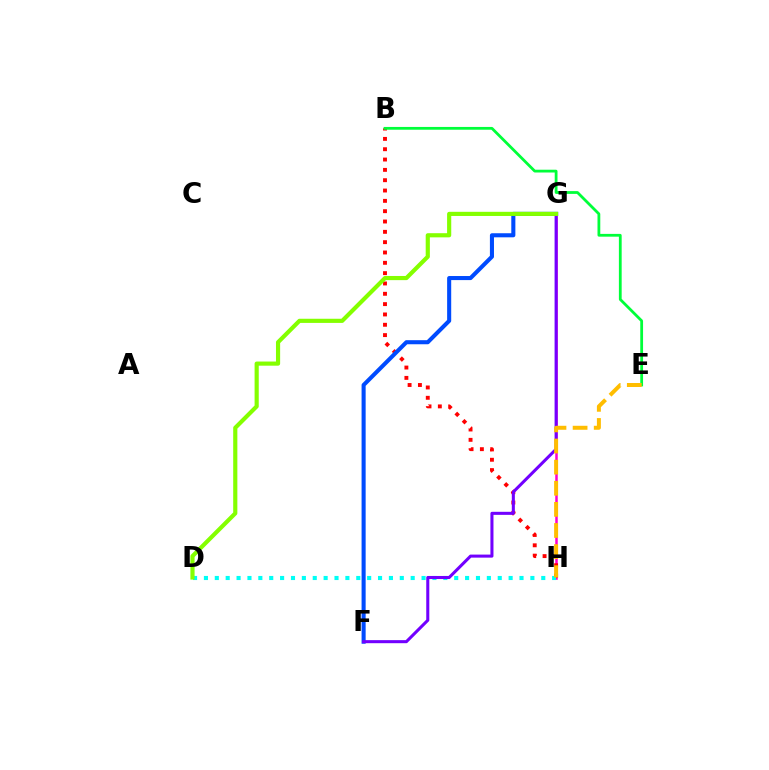{('G', 'H'): [{'color': '#ff00cf', 'line_style': 'solid', 'thickness': 1.8}], ('B', 'H'): [{'color': '#ff0000', 'line_style': 'dotted', 'thickness': 2.81}], ('D', 'H'): [{'color': '#00fff6', 'line_style': 'dotted', 'thickness': 2.96}], ('F', 'G'): [{'color': '#004bff', 'line_style': 'solid', 'thickness': 2.93}, {'color': '#7200ff', 'line_style': 'solid', 'thickness': 2.2}], ('B', 'E'): [{'color': '#00ff39', 'line_style': 'solid', 'thickness': 2.0}], ('E', 'H'): [{'color': '#ffbd00', 'line_style': 'dashed', 'thickness': 2.87}], ('D', 'G'): [{'color': '#84ff00', 'line_style': 'solid', 'thickness': 2.99}]}